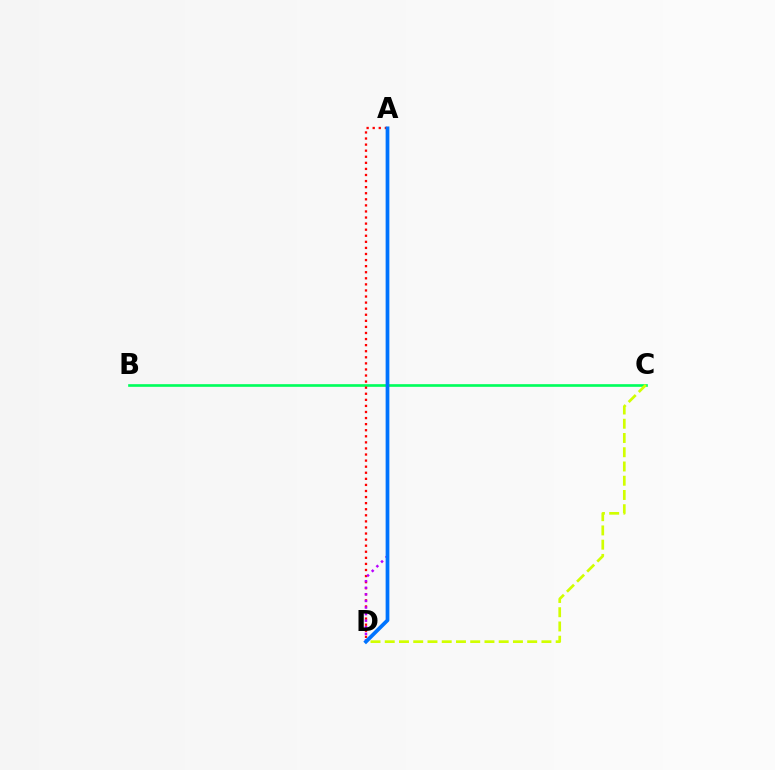{('B', 'C'): [{'color': '#00ff5c', 'line_style': 'solid', 'thickness': 1.91}], ('A', 'D'): [{'color': '#ff0000', 'line_style': 'dotted', 'thickness': 1.65}, {'color': '#b900ff', 'line_style': 'dotted', 'thickness': 1.79}, {'color': '#0074ff', 'line_style': 'solid', 'thickness': 2.69}], ('C', 'D'): [{'color': '#d1ff00', 'line_style': 'dashed', 'thickness': 1.94}]}